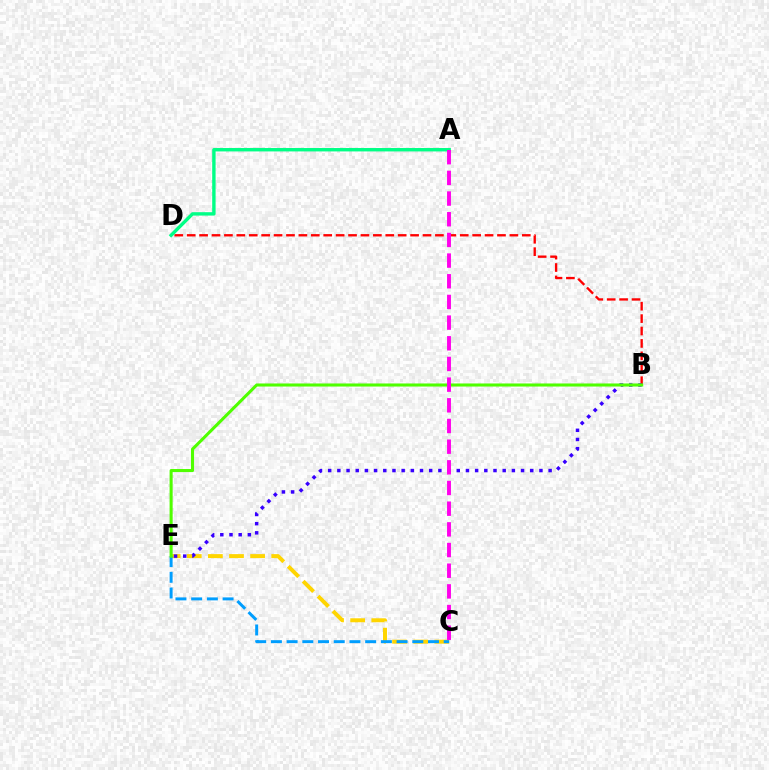{('B', 'D'): [{'color': '#ff0000', 'line_style': 'dashed', 'thickness': 1.69}], ('A', 'D'): [{'color': '#00ff86', 'line_style': 'solid', 'thickness': 2.45}], ('C', 'E'): [{'color': '#ffd500', 'line_style': 'dashed', 'thickness': 2.87}, {'color': '#009eff', 'line_style': 'dashed', 'thickness': 2.13}], ('B', 'E'): [{'color': '#3700ff', 'line_style': 'dotted', 'thickness': 2.5}, {'color': '#4fff00', 'line_style': 'solid', 'thickness': 2.21}], ('A', 'C'): [{'color': '#ff00ed', 'line_style': 'dashed', 'thickness': 2.81}]}